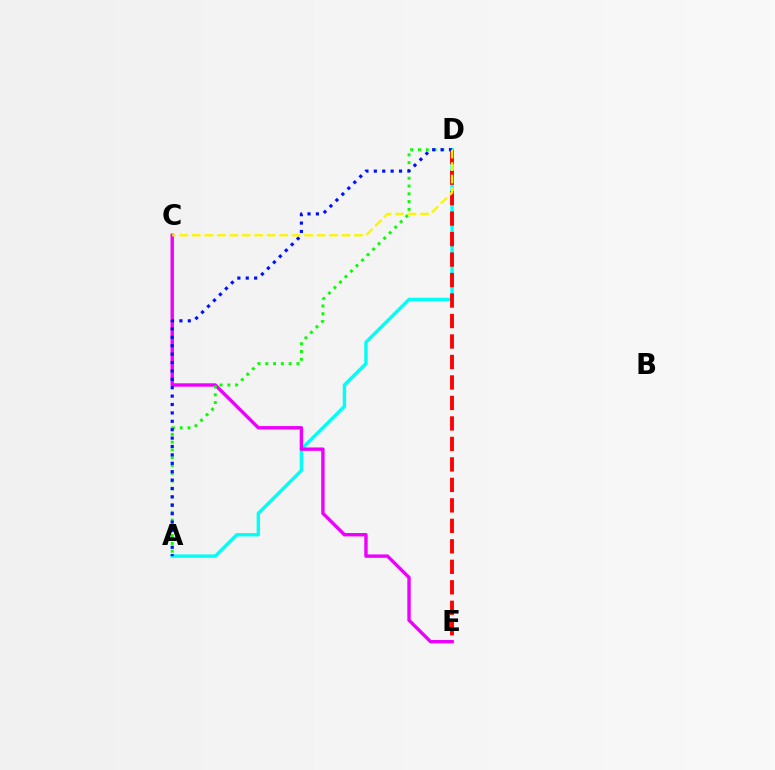{('A', 'D'): [{'color': '#00fff6', 'line_style': 'solid', 'thickness': 2.44}, {'color': '#08ff00', 'line_style': 'dotted', 'thickness': 2.12}, {'color': '#0010ff', 'line_style': 'dotted', 'thickness': 2.28}], ('C', 'E'): [{'color': '#ee00ff', 'line_style': 'solid', 'thickness': 2.45}], ('D', 'E'): [{'color': '#ff0000', 'line_style': 'dashed', 'thickness': 2.78}], ('C', 'D'): [{'color': '#fcf500', 'line_style': 'dashed', 'thickness': 1.69}]}